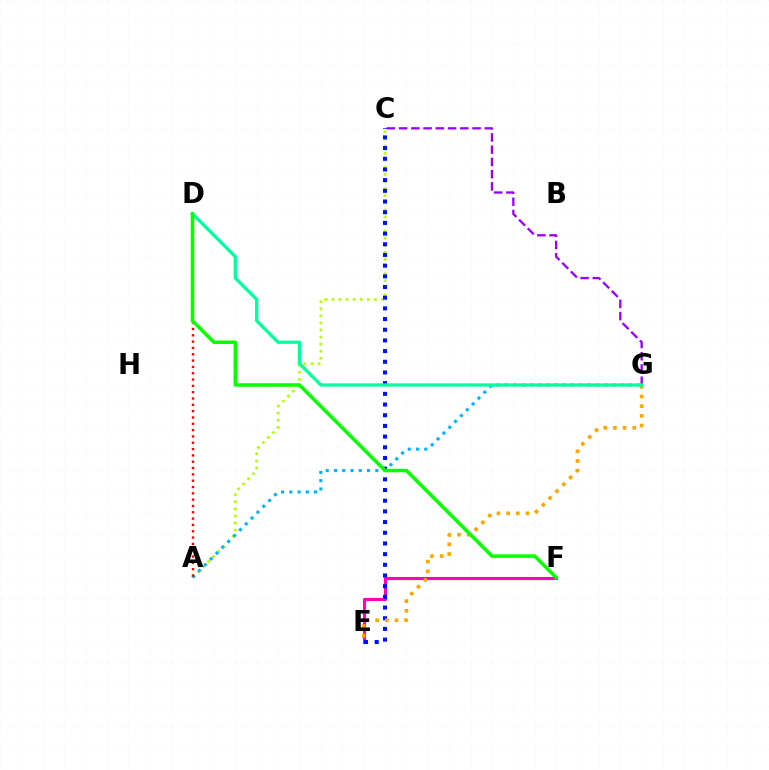{('A', 'C'): [{'color': '#b3ff00', 'line_style': 'dotted', 'thickness': 1.93}], ('E', 'F'): [{'color': '#ff00bd', 'line_style': 'solid', 'thickness': 2.24}], ('C', 'E'): [{'color': '#0010ff', 'line_style': 'dotted', 'thickness': 2.9}], ('C', 'G'): [{'color': '#9b00ff', 'line_style': 'dashed', 'thickness': 1.66}], ('A', 'G'): [{'color': '#00b5ff', 'line_style': 'dotted', 'thickness': 2.24}], ('A', 'D'): [{'color': '#ff0000', 'line_style': 'dotted', 'thickness': 1.72}], ('E', 'G'): [{'color': '#ffa500', 'line_style': 'dotted', 'thickness': 2.63}], ('D', 'G'): [{'color': '#00ff9d', 'line_style': 'solid', 'thickness': 2.36}], ('D', 'F'): [{'color': '#08ff00', 'line_style': 'solid', 'thickness': 2.53}]}